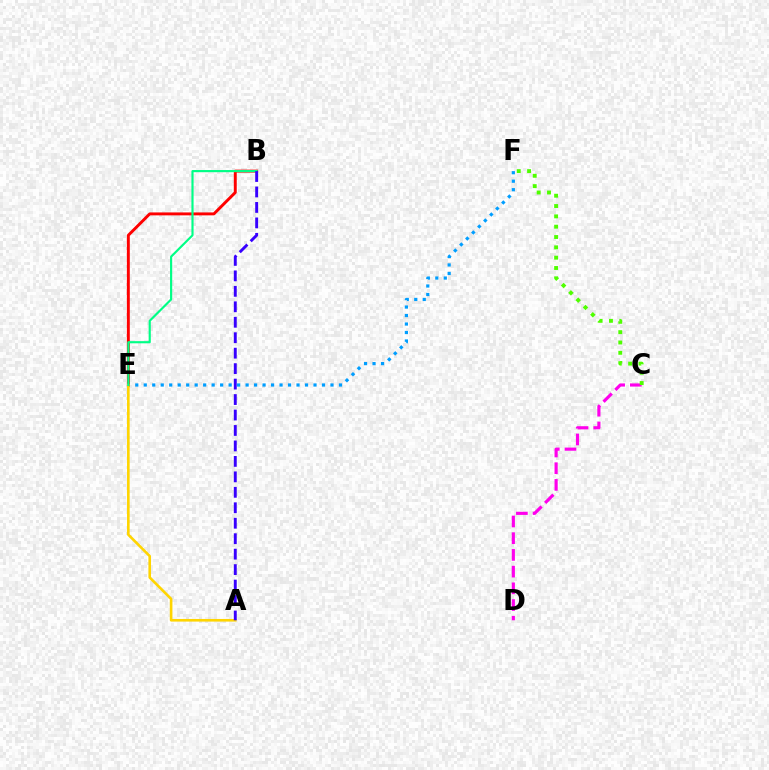{('C', 'D'): [{'color': '#ff00ed', 'line_style': 'dashed', 'thickness': 2.27}], ('C', 'F'): [{'color': '#4fff00', 'line_style': 'dotted', 'thickness': 2.81}], ('E', 'F'): [{'color': '#009eff', 'line_style': 'dotted', 'thickness': 2.31}], ('B', 'E'): [{'color': '#ff0000', 'line_style': 'solid', 'thickness': 2.11}, {'color': '#00ff86', 'line_style': 'solid', 'thickness': 1.55}], ('A', 'E'): [{'color': '#ffd500', 'line_style': 'solid', 'thickness': 1.89}], ('A', 'B'): [{'color': '#3700ff', 'line_style': 'dashed', 'thickness': 2.1}]}